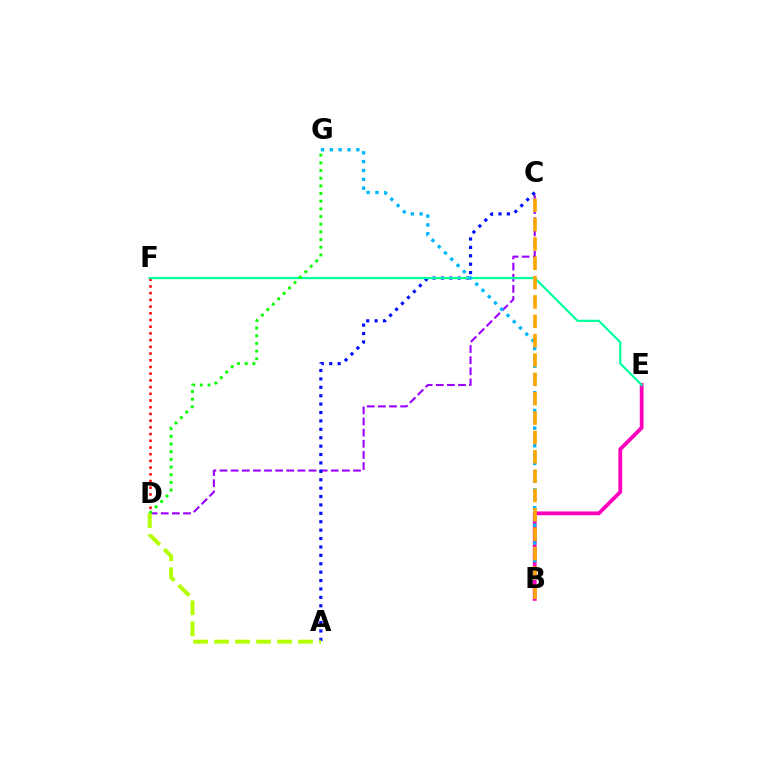{('D', 'F'): [{'color': '#ff0000', 'line_style': 'dotted', 'thickness': 1.82}], ('C', 'D'): [{'color': '#9b00ff', 'line_style': 'dashed', 'thickness': 1.51}], ('A', 'C'): [{'color': '#0010ff', 'line_style': 'dotted', 'thickness': 2.28}], ('B', 'E'): [{'color': '#ff00bd', 'line_style': 'solid', 'thickness': 2.73}], ('E', 'F'): [{'color': '#00ff9d', 'line_style': 'solid', 'thickness': 1.58}], ('B', 'G'): [{'color': '#00b5ff', 'line_style': 'dotted', 'thickness': 2.4}], ('B', 'C'): [{'color': '#ffa500', 'line_style': 'dashed', 'thickness': 2.63}], ('D', 'G'): [{'color': '#08ff00', 'line_style': 'dotted', 'thickness': 2.08}], ('A', 'D'): [{'color': '#b3ff00', 'line_style': 'dashed', 'thickness': 2.85}]}